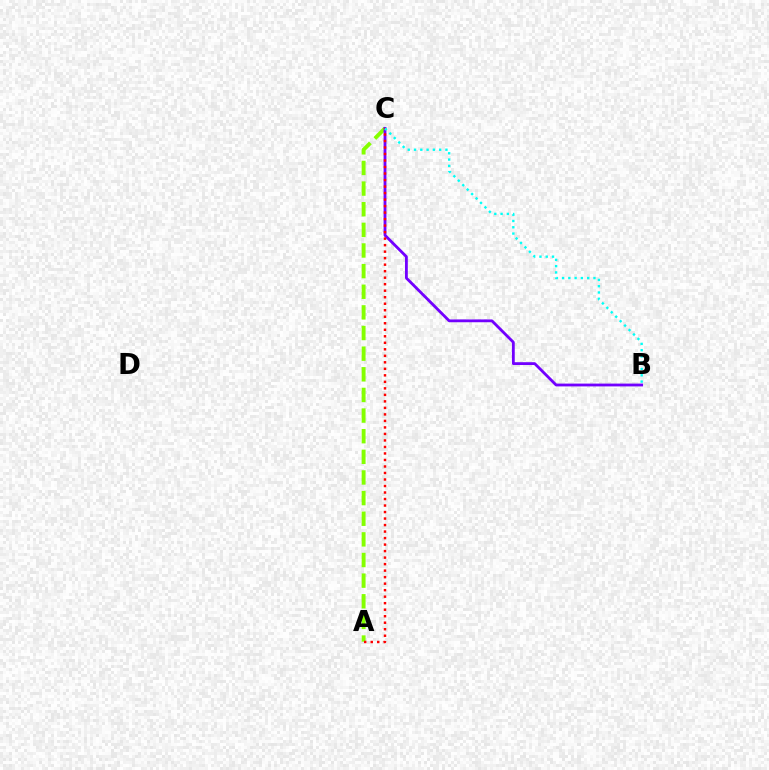{('A', 'C'): [{'color': '#84ff00', 'line_style': 'dashed', 'thickness': 2.8}, {'color': '#ff0000', 'line_style': 'dotted', 'thickness': 1.77}], ('B', 'C'): [{'color': '#7200ff', 'line_style': 'solid', 'thickness': 2.03}, {'color': '#00fff6', 'line_style': 'dotted', 'thickness': 1.71}]}